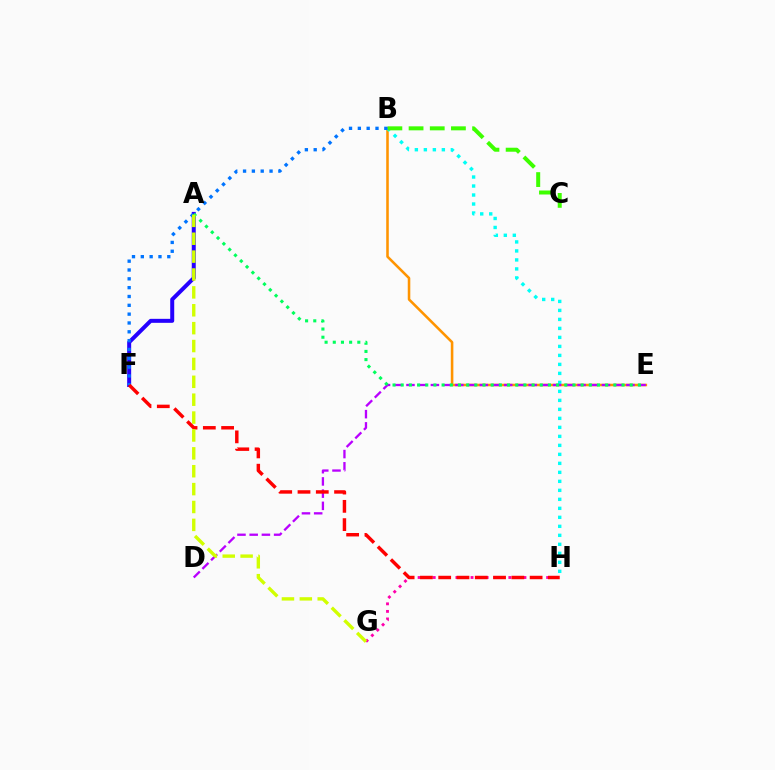{('B', 'E'): [{'color': '#ff9400', 'line_style': 'solid', 'thickness': 1.85}], ('B', 'H'): [{'color': '#00fff6', 'line_style': 'dotted', 'thickness': 2.44}], ('A', 'F'): [{'color': '#2500ff', 'line_style': 'solid', 'thickness': 2.87}], ('D', 'E'): [{'color': '#b900ff', 'line_style': 'dashed', 'thickness': 1.66}], ('G', 'H'): [{'color': '#ff00ac', 'line_style': 'dotted', 'thickness': 2.05}], ('B', 'C'): [{'color': '#3dff00', 'line_style': 'dashed', 'thickness': 2.88}], ('A', 'E'): [{'color': '#00ff5c', 'line_style': 'dotted', 'thickness': 2.22}], ('B', 'F'): [{'color': '#0074ff', 'line_style': 'dotted', 'thickness': 2.4}], ('F', 'H'): [{'color': '#ff0000', 'line_style': 'dashed', 'thickness': 2.48}], ('A', 'G'): [{'color': '#d1ff00', 'line_style': 'dashed', 'thickness': 2.43}]}